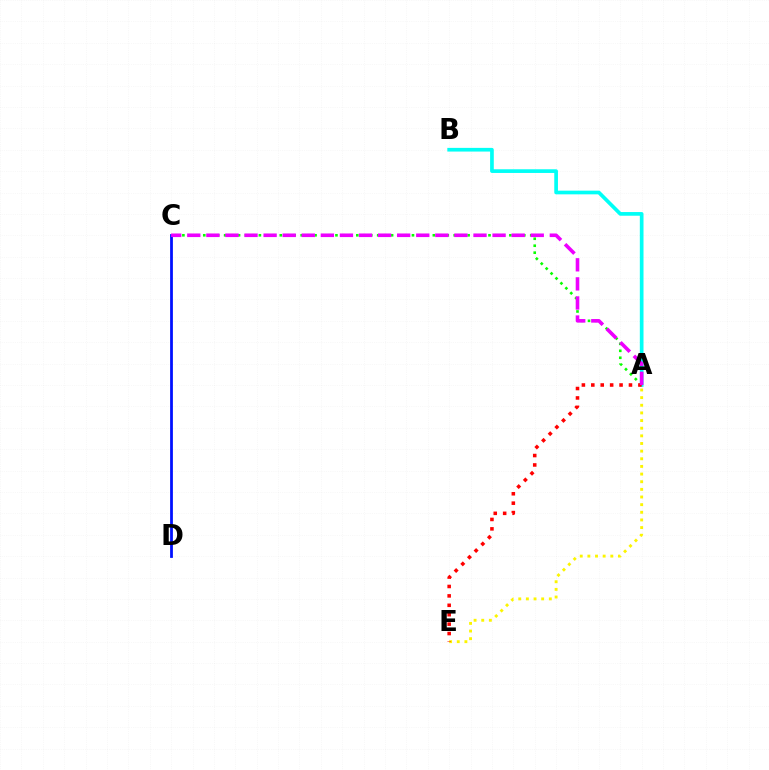{('A', 'C'): [{'color': '#08ff00', 'line_style': 'dotted', 'thickness': 1.89}, {'color': '#ee00ff', 'line_style': 'dashed', 'thickness': 2.59}], ('A', 'E'): [{'color': '#fcf500', 'line_style': 'dotted', 'thickness': 2.08}, {'color': '#ff0000', 'line_style': 'dotted', 'thickness': 2.56}], ('A', 'B'): [{'color': '#00fff6', 'line_style': 'solid', 'thickness': 2.65}], ('C', 'D'): [{'color': '#0010ff', 'line_style': 'solid', 'thickness': 2.0}]}